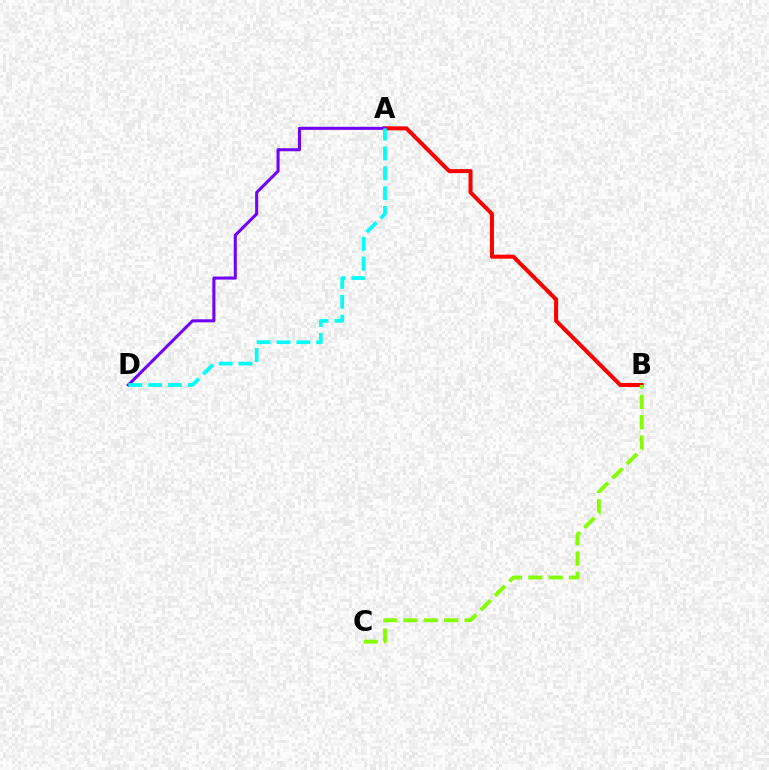{('A', 'B'): [{'color': '#ff0000', 'line_style': 'solid', 'thickness': 2.9}], ('A', 'D'): [{'color': '#7200ff', 'line_style': 'solid', 'thickness': 2.2}, {'color': '#00fff6', 'line_style': 'dashed', 'thickness': 2.69}], ('B', 'C'): [{'color': '#84ff00', 'line_style': 'dashed', 'thickness': 2.77}]}